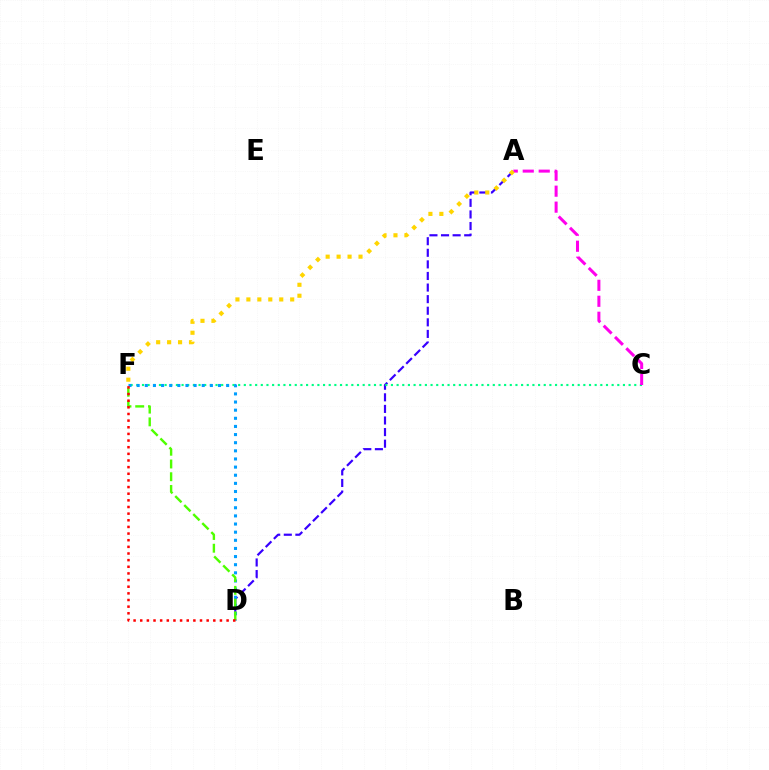{('A', 'D'): [{'color': '#3700ff', 'line_style': 'dashed', 'thickness': 1.57}], ('C', 'F'): [{'color': '#00ff86', 'line_style': 'dotted', 'thickness': 1.54}], ('A', 'C'): [{'color': '#ff00ed', 'line_style': 'dashed', 'thickness': 2.17}], ('D', 'F'): [{'color': '#009eff', 'line_style': 'dotted', 'thickness': 2.21}, {'color': '#4fff00', 'line_style': 'dashed', 'thickness': 1.73}, {'color': '#ff0000', 'line_style': 'dotted', 'thickness': 1.81}], ('A', 'F'): [{'color': '#ffd500', 'line_style': 'dotted', 'thickness': 2.98}]}